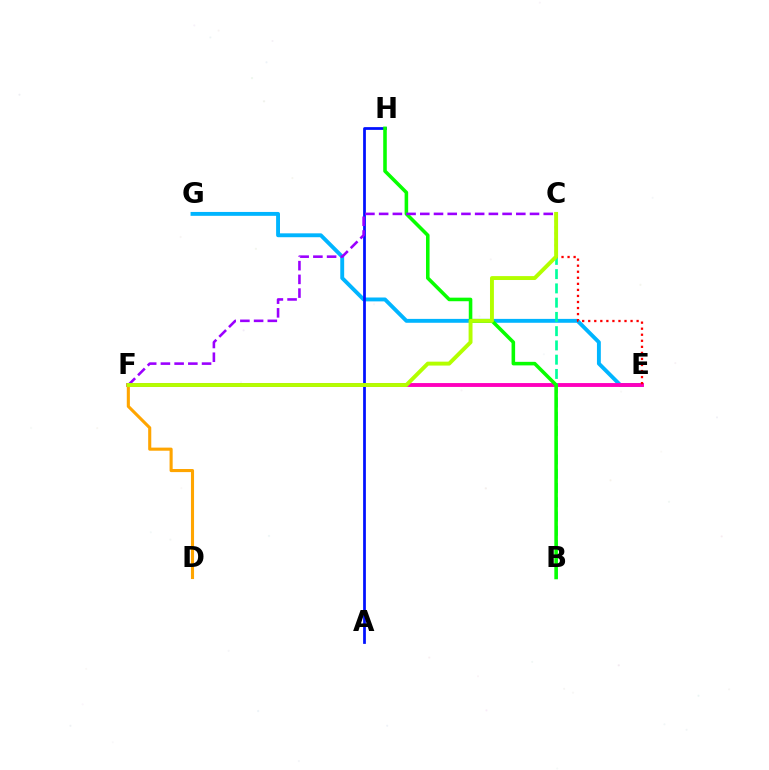{('E', 'G'): [{'color': '#00b5ff', 'line_style': 'solid', 'thickness': 2.8}], ('E', 'F'): [{'color': '#ff00bd', 'line_style': 'solid', 'thickness': 2.79}], ('A', 'H'): [{'color': '#0010ff', 'line_style': 'solid', 'thickness': 1.98}], ('B', 'C'): [{'color': '#00ff9d', 'line_style': 'dashed', 'thickness': 1.94}], ('B', 'H'): [{'color': '#08ff00', 'line_style': 'solid', 'thickness': 2.56}], ('C', 'E'): [{'color': '#ff0000', 'line_style': 'dotted', 'thickness': 1.64}], ('C', 'F'): [{'color': '#9b00ff', 'line_style': 'dashed', 'thickness': 1.86}, {'color': '#b3ff00', 'line_style': 'solid', 'thickness': 2.82}], ('D', 'F'): [{'color': '#ffa500', 'line_style': 'solid', 'thickness': 2.23}]}